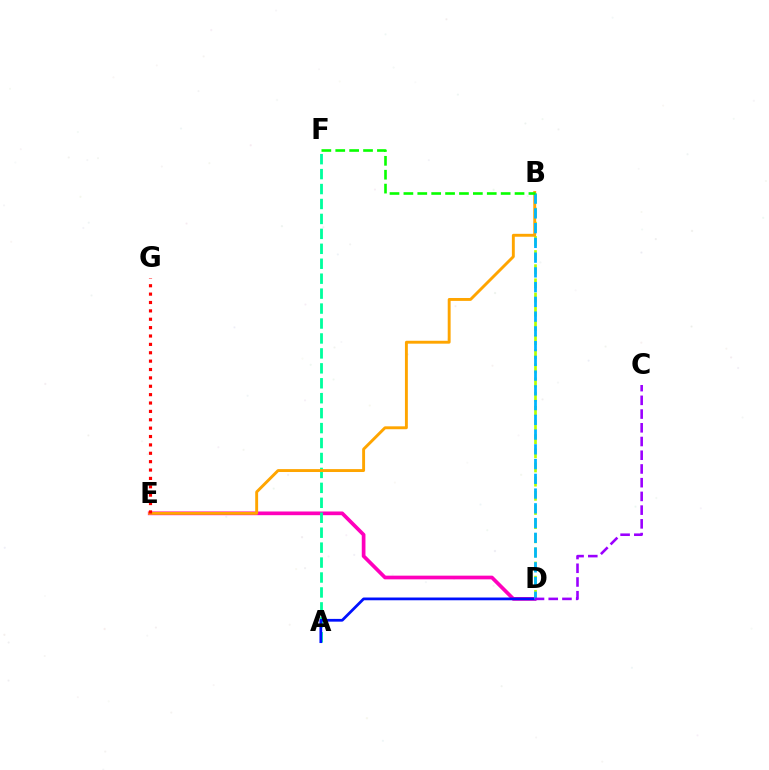{('D', 'E'): [{'color': '#ff00bd', 'line_style': 'solid', 'thickness': 2.66}], ('B', 'D'): [{'color': '#b3ff00', 'line_style': 'dashed', 'thickness': 1.92}, {'color': '#00b5ff', 'line_style': 'dashed', 'thickness': 2.0}], ('A', 'F'): [{'color': '#00ff9d', 'line_style': 'dashed', 'thickness': 2.03}], ('A', 'D'): [{'color': '#0010ff', 'line_style': 'solid', 'thickness': 1.98}], ('B', 'E'): [{'color': '#ffa500', 'line_style': 'solid', 'thickness': 2.09}], ('B', 'F'): [{'color': '#08ff00', 'line_style': 'dashed', 'thickness': 1.89}], ('C', 'D'): [{'color': '#9b00ff', 'line_style': 'dashed', 'thickness': 1.86}], ('E', 'G'): [{'color': '#ff0000', 'line_style': 'dotted', 'thickness': 2.28}]}